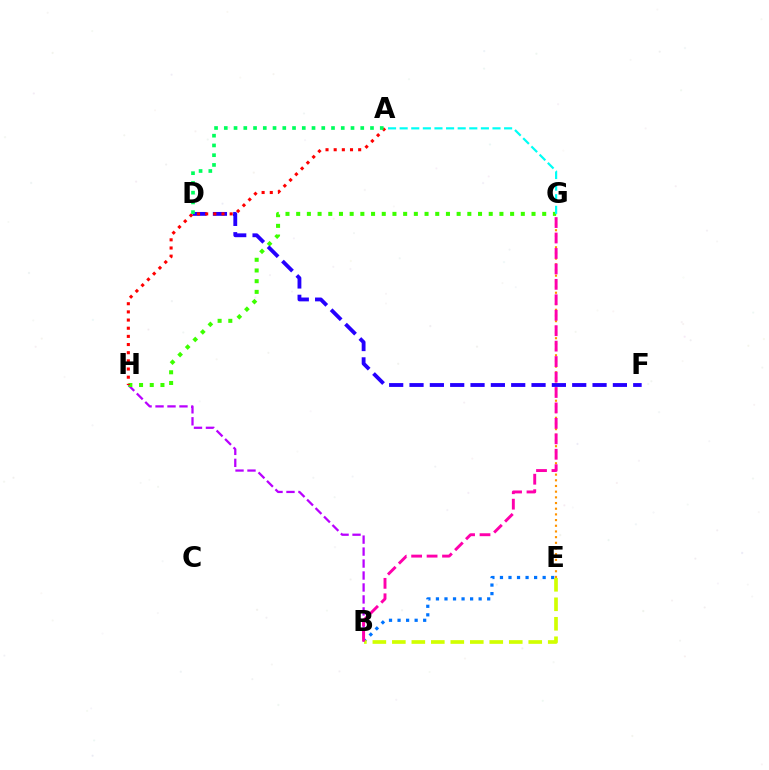{('B', 'H'): [{'color': '#b900ff', 'line_style': 'dashed', 'thickness': 1.63}], ('E', 'G'): [{'color': '#ff9400', 'line_style': 'dotted', 'thickness': 1.54}], ('B', 'E'): [{'color': '#0074ff', 'line_style': 'dotted', 'thickness': 2.32}, {'color': '#d1ff00', 'line_style': 'dashed', 'thickness': 2.65}], ('G', 'H'): [{'color': '#3dff00', 'line_style': 'dotted', 'thickness': 2.91}], ('D', 'F'): [{'color': '#2500ff', 'line_style': 'dashed', 'thickness': 2.76}], ('A', 'H'): [{'color': '#ff0000', 'line_style': 'dotted', 'thickness': 2.22}], ('A', 'D'): [{'color': '#00ff5c', 'line_style': 'dotted', 'thickness': 2.65}], ('A', 'G'): [{'color': '#00fff6', 'line_style': 'dashed', 'thickness': 1.58}], ('B', 'G'): [{'color': '#ff00ac', 'line_style': 'dashed', 'thickness': 2.1}]}